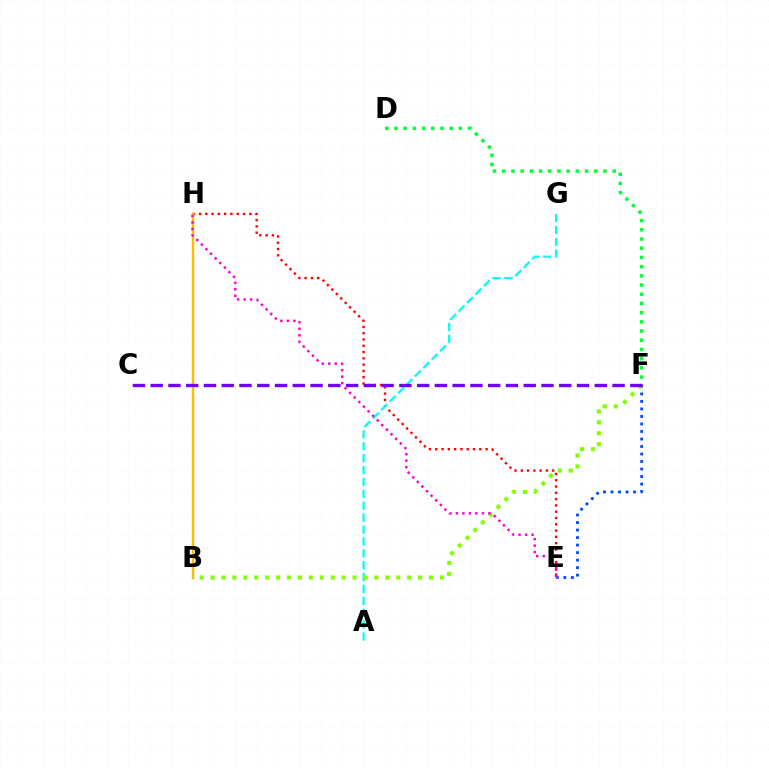{('E', 'H'): [{'color': '#ff0000', 'line_style': 'dotted', 'thickness': 1.71}, {'color': '#ff00cf', 'line_style': 'dotted', 'thickness': 1.77}], ('D', 'F'): [{'color': '#00ff39', 'line_style': 'dotted', 'thickness': 2.5}], ('B', 'H'): [{'color': '#ffbd00', 'line_style': 'solid', 'thickness': 1.79}], ('E', 'F'): [{'color': '#004bff', 'line_style': 'dotted', 'thickness': 2.04}], ('A', 'G'): [{'color': '#00fff6', 'line_style': 'dashed', 'thickness': 1.62}], ('B', 'F'): [{'color': '#84ff00', 'line_style': 'dotted', 'thickness': 2.97}], ('C', 'F'): [{'color': '#7200ff', 'line_style': 'dashed', 'thickness': 2.41}]}